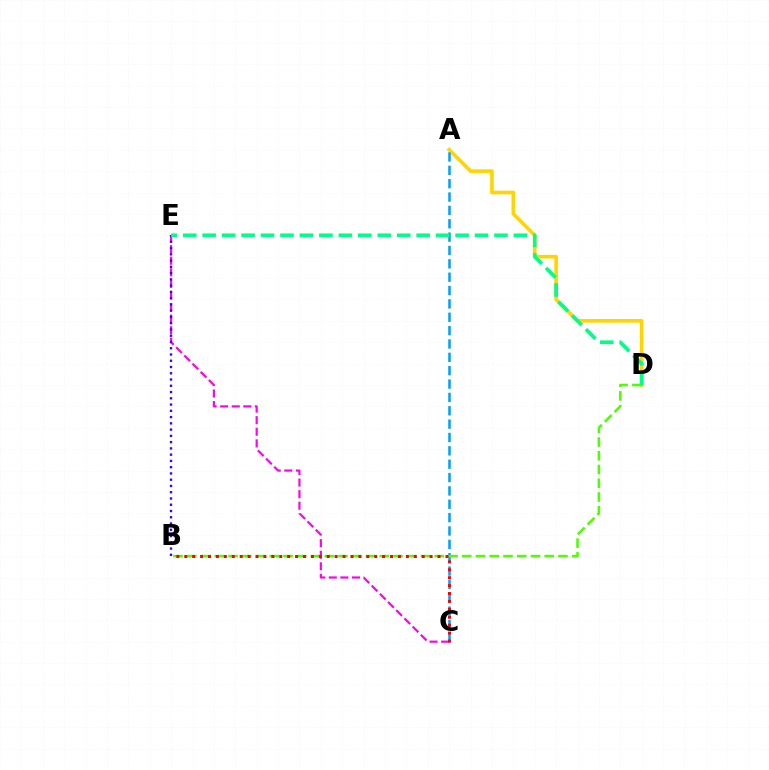{('A', 'D'): [{'color': '#ffd500', 'line_style': 'solid', 'thickness': 2.63}], ('A', 'C'): [{'color': '#009eff', 'line_style': 'dashed', 'thickness': 1.81}], ('B', 'D'): [{'color': '#4fff00', 'line_style': 'dashed', 'thickness': 1.87}], ('C', 'E'): [{'color': '#ff00ed', 'line_style': 'dashed', 'thickness': 1.57}], ('B', 'E'): [{'color': '#3700ff', 'line_style': 'dotted', 'thickness': 1.7}], ('D', 'E'): [{'color': '#00ff86', 'line_style': 'dashed', 'thickness': 2.64}], ('B', 'C'): [{'color': '#ff0000', 'line_style': 'dotted', 'thickness': 2.15}]}